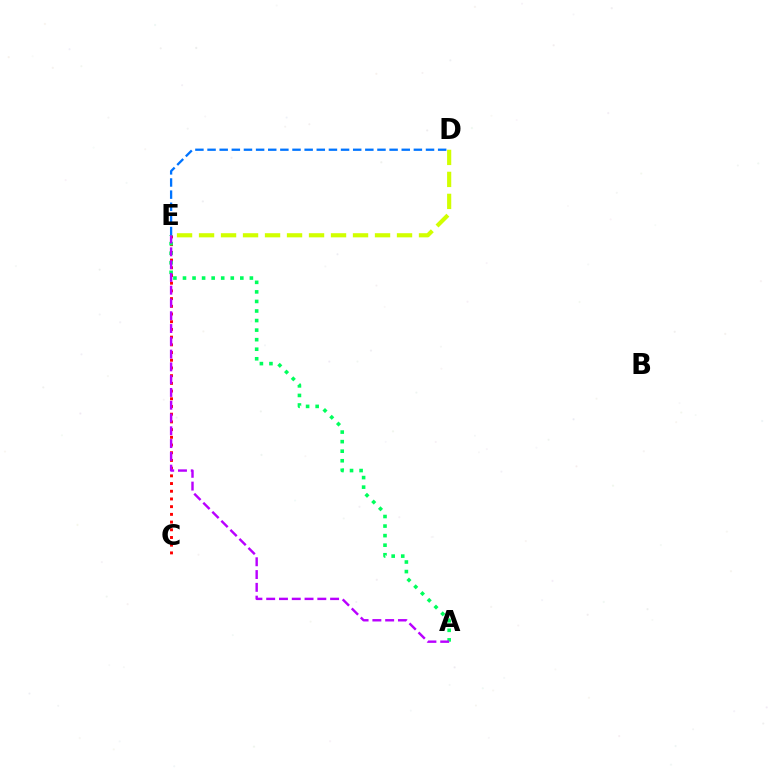{('C', 'E'): [{'color': '#ff0000', 'line_style': 'dotted', 'thickness': 2.09}], ('D', 'E'): [{'color': '#0074ff', 'line_style': 'dashed', 'thickness': 1.65}, {'color': '#d1ff00', 'line_style': 'dashed', 'thickness': 2.99}], ('A', 'E'): [{'color': '#00ff5c', 'line_style': 'dotted', 'thickness': 2.6}, {'color': '#b900ff', 'line_style': 'dashed', 'thickness': 1.74}]}